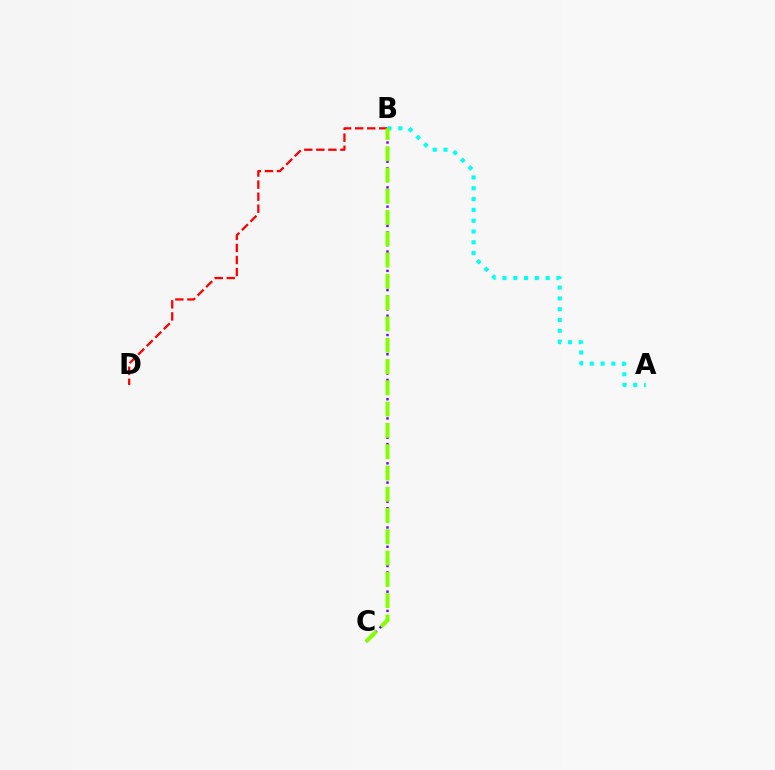{('B', 'D'): [{'color': '#ff0000', 'line_style': 'dashed', 'thickness': 1.64}], ('B', 'C'): [{'color': '#7200ff', 'line_style': 'dotted', 'thickness': 1.74}, {'color': '#84ff00', 'line_style': 'dashed', 'thickness': 2.89}], ('A', 'B'): [{'color': '#00fff6', 'line_style': 'dotted', 'thickness': 2.94}]}